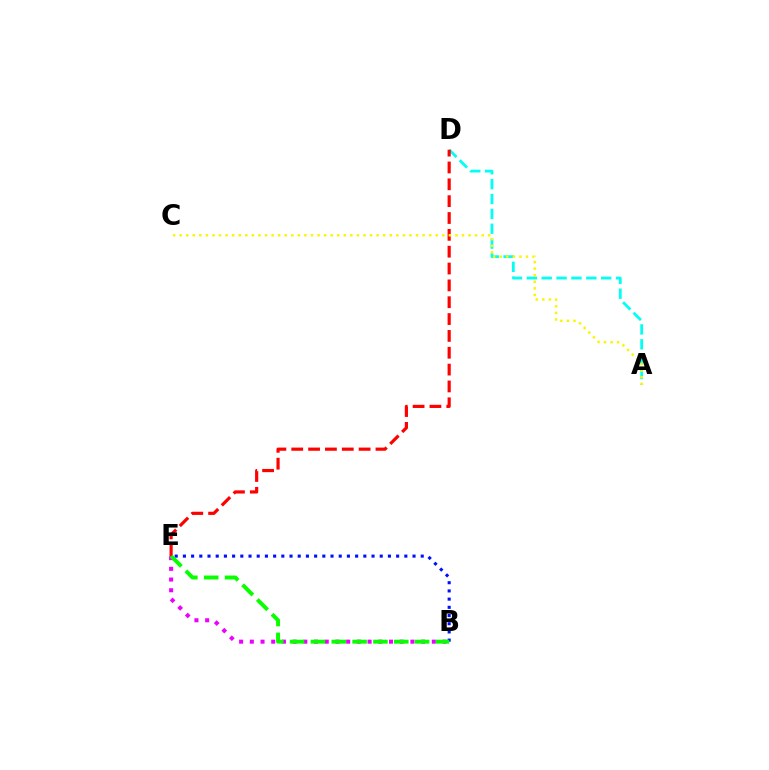{('A', 'D'): [{'color': '#00fff6', 'line_style': 'dashed', 'thickness': 2.02}], ('B', 'E'): [{'color': '#0010ff', 'line_style': 'dotted', 'thickness': 2.23}, {'color': '#ee00ff', 'line_style': 'dotted', 'thickness': 2.91}, {'color': '#08ff00', 'line_style': 'dashed', 'thickness': 2.83}], ('D', 'E'): [{'color': '#ff0000', 'line_style': 'dashed', 'thickness': 2.29}], ('A', 'C'): [{'color': '#fcf500', 'line_style': 'dotted', 'thickness': 1.78}]}